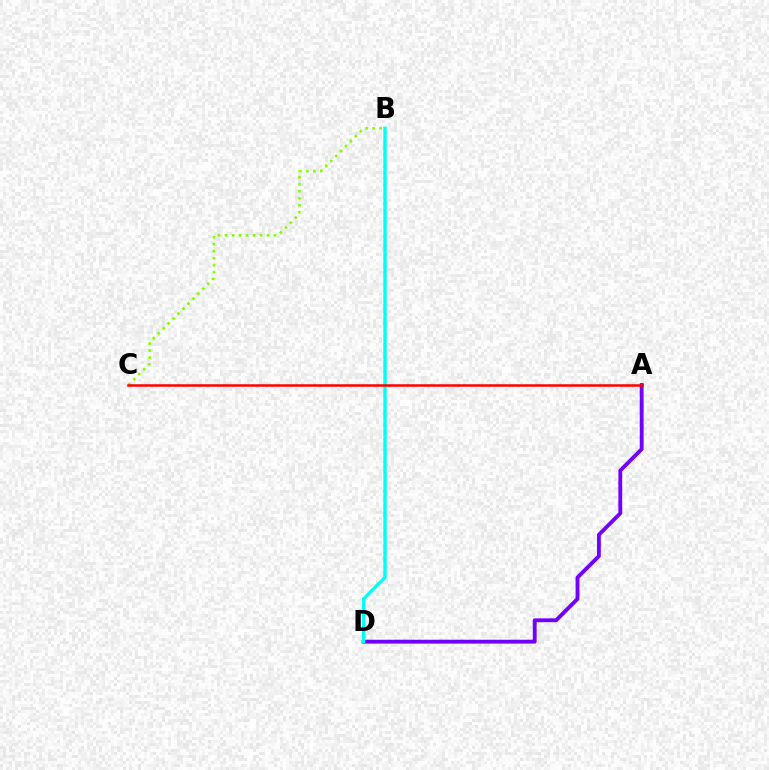{('A', 'D'): [{'color': '#7200ff', 'line_style': 'solid', 'thickness': 2.77}], ('B', 'D'): [{'color': '#00fff6', 'line_style': 'solid', 'thickness': 2.42}], ('B', 'C'): [{'color': '#84ff00', 'line_style': 'dotted', 'thickness': 1.9}], ('A', 'C'): [{'color': '#ff0000', 'line_style': 'solid', 'thickness': 1.8}]}